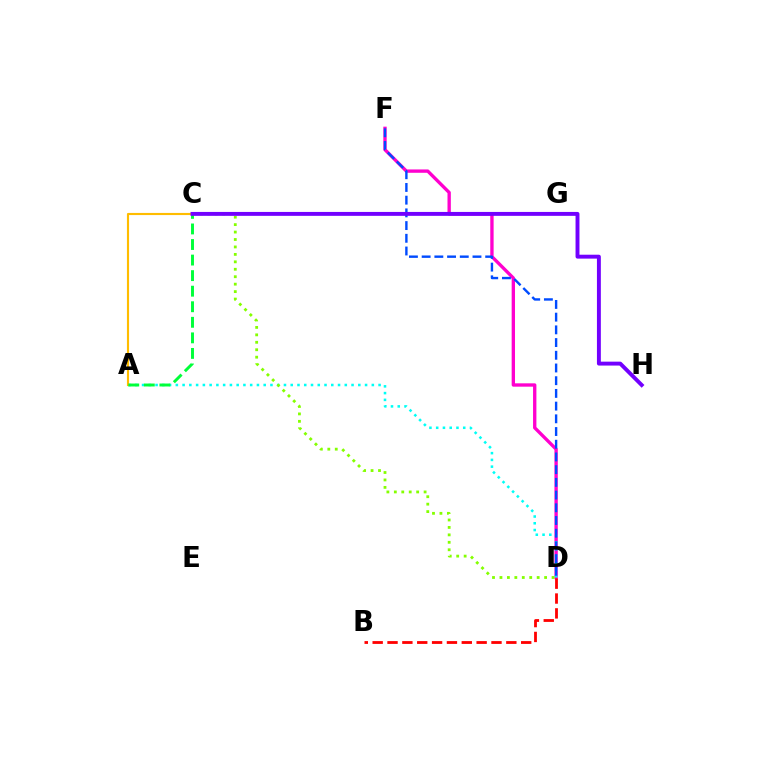{('D', 'F'): [{'color': '#ff00cf', 'line_style': 'solid', 'thickness': 2.41}, {'color': '#004bff', 'line_style': 'dashed', 'thickness': 1.73}], ('A', 'D'): [{'color': '#00fff6', 'line_style': 'dotted', 'thickness': 1.84}], ('A', 'C'): [{'color': '#ffbd00', 'line_style': 'solid', 'thickness': 1.54}, {'color': '#00ff39', 'line_style': 'dashed', 'thickness': 2.11}], ('C', 'D'): [{'color': '#84ff00', 'line_style': 'dotted', 'thickness': 2.02}], ('B', 'D'): [{'color': '#ff0000', 'line_style': 'dashed', 'thickness': 2.02}], ('C', 'H'): [{'color': '#7200ff', 'line_style': 'solid', 'thickness': 2.82}]}